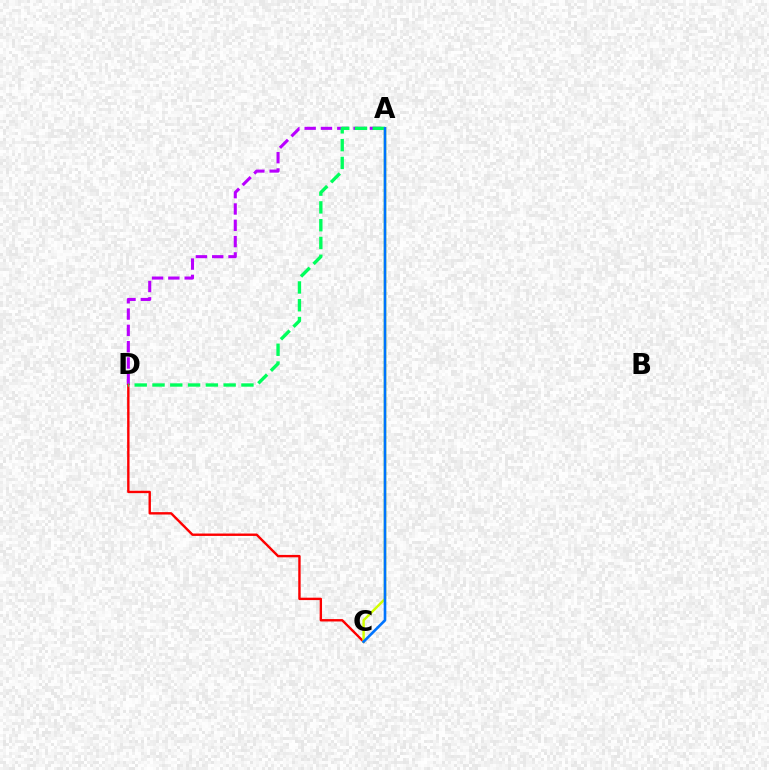{('A', 'D'): [{'color': '#b900ff', 'line_style': 'dashed', 'thickness': 2.22}, {'color': '#00ff5c', 'line_style': 'dashed', 'thickness': 2.42}], ('C', 'D'): [{'color': '#ff0000', 'line_style': 'solid', 'thickness': 1.72}], ('A', 'C'): [{'color': '#d1ff00', 'line_style': 'solid', 'thickness': 1.76}, {'color': '#0074ff', 'line_style': 'solid', 'thickness': 1.89}]}